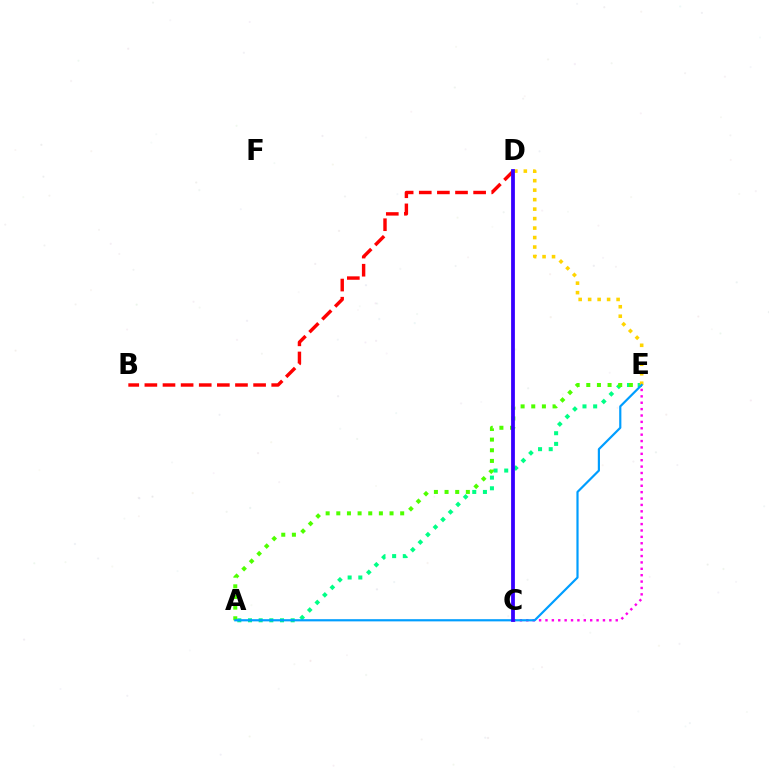{('A', 'E'): [{'color': '#00ff86', 'line_style': 'dotted', 'thickness': 2.9}, {'color': '#4fff00', 'line_style': 'dotted', 'thickness': 2.89}, {'color': '#009eff', 'line_style': 'solid', 'thickness': 1.57}], ('B', 'D'): [{'color': '#ff0000', 'line_style': 'dashed', 'thickness': 2.46}], ('D', 'E'): [{'color': '#ffd500', 'line_style': 'dotted', 'thickness': 2.58}], ('C', 'E'): [{'color': '#ff00ed', 'line_style': 'dotted', 'thickness': 1.74}], ('C', 'D'): [{'color': '#3700ff', 'line_style': 'solid', 'thickness': 2.72}]}